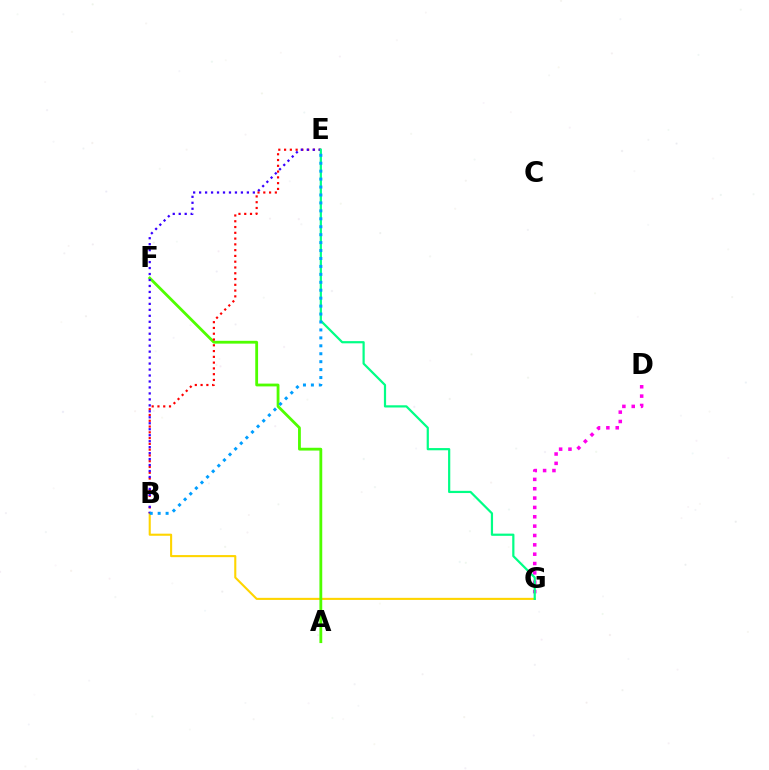{('B', 'G'): [{'color': '#ffd500', 'line_style': 'solid', 'thickness': 1.51}], ('A', 'F'): [{'color': '#4fff00', 'line_style': 'solid', 'thickness': 2.02}], ('D', 'G'): [{'color': '#ff00ed', 'line_style': 'dotted', 'thickness': 2.54}], ('B', 'E'): [{'color': '#ff0000', 'line_style': 'dotted', 'thickness': 1.57}, {'color': '#3700ff', 'line_style': 'dotted', 'thickness': 1.62}, {'color': '#009eff', 'line_style': 'dotted', 'thickness': 2.16}], ('E', 'G'): [{'color': '#00ff86', 'line_style': 'solid', 'thickness': 1.59}]}